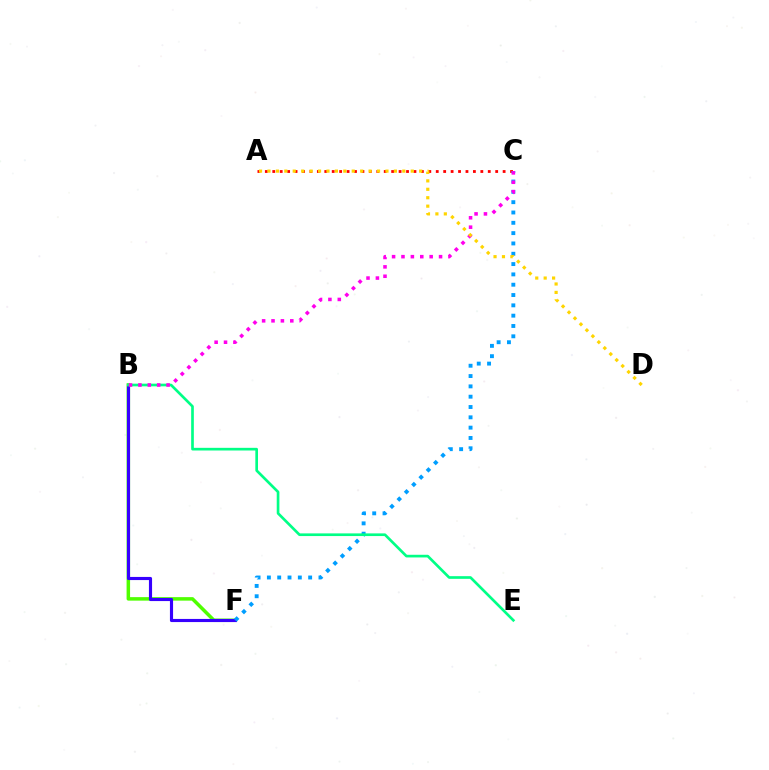{('B', 'F'): [{'color': '#4fff00', 'line_style': 'solid', 'thickness': 2.52}, {'color': '#3700ff', 'line_style': 'solid', 'thickness': 2.26}], ('A', 'C'): [{'color': '#ff0000', 'line_style': 'dotted', 'thickness': 2.02}], ('C', 'F'): [{'color': '#009eff', 'line_style': 'dotted', 'thickness': 2.8}], ('B', 'E'): [{'color': '#00ff86', 'line_style': 'solid', 'thickness': 1.92}], ('B', 'C'): [{'color': '#ff00ed', 'line_style': 'dotted', 'thickness': 2.55}], ('A', 'D'): [{'color': '#ffd500', 'line_style': 'dotted', 'thickness': 2.29}]}